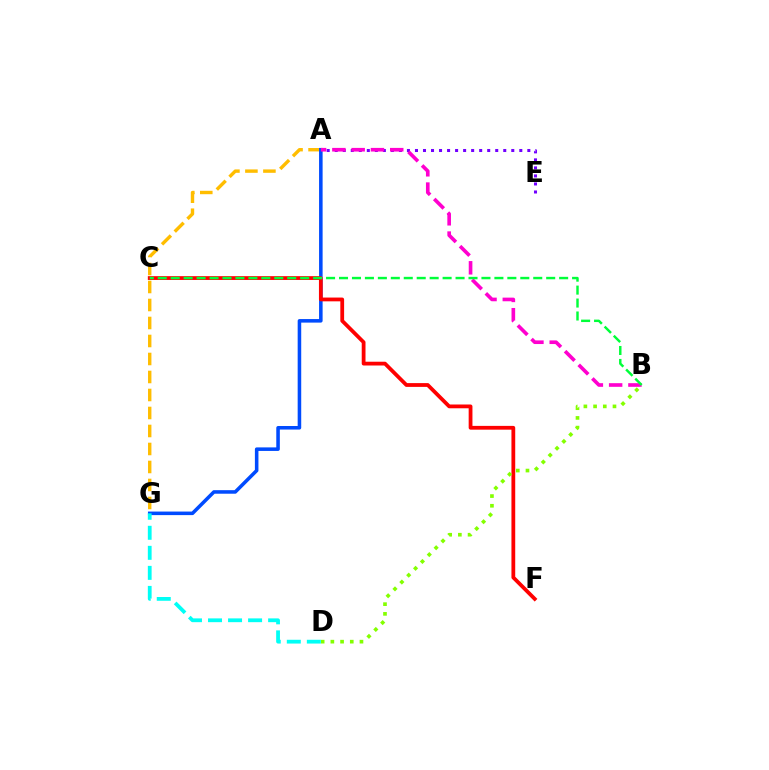{('A', 'G'): [{'color': '#ffbd00', 'line_style': 'dashed', 'thickness': 2.45}, {'color': '#004bff', 'line_style': 'solid', 'thickness': 2.56}], ('C', 'F'): [{'color': '#ff0000', 'line_style': 'solid', 'thickness': 2.72}], ('B', 'D'): [{'color': '#84ff00', 'line_style': 'dotted', 'thickness': 2.64}], ('A', 'E'): [{'color': '#7200ff', 'line_style': 'dotted', 'thickness': 2.18}], ('A', 'B'): [{'color': '#ff00cf', 'line_style': 'dashed', 'thickness': 2.62}], ('D', 'G'): [{'color': '#00fff6', 'line_style': 'dashed', 'thickness': 2.72}], ('B', 'C'): [{'color': '#00ff39', 'line_style': 'dashed', 'thickness': 1.76}]}